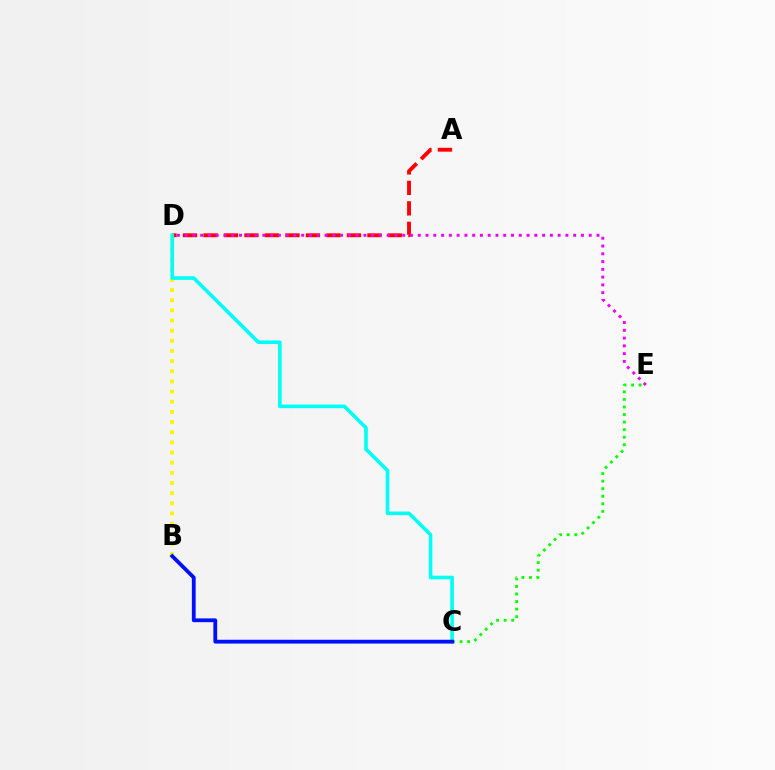{('A', 'D'): [{'color': '#ff0000', 'line_style': 'dashed', 'thickness': 2.78}], ('B', 'D'): [{'color': '#fcf500', 'line_style': 'dotted', 'thickness': 2.76}], ('C', 'D'): [{'color': '#00fff6', 'line_style': 'solid', 'thickness': 2.61}], ('C', 'E'): [{'color': '#08ff00', 'line_style': 'dotted', 'thickness': 2.05}], ('B', 'C'): [{'color': '#0010ff', 'line_style': 'solid', 'thickness': 2.73}], ('D', 'E'): [{'color': '#ee00ff', 'line_style': 'dotted', 'thickness': 2.11}]}